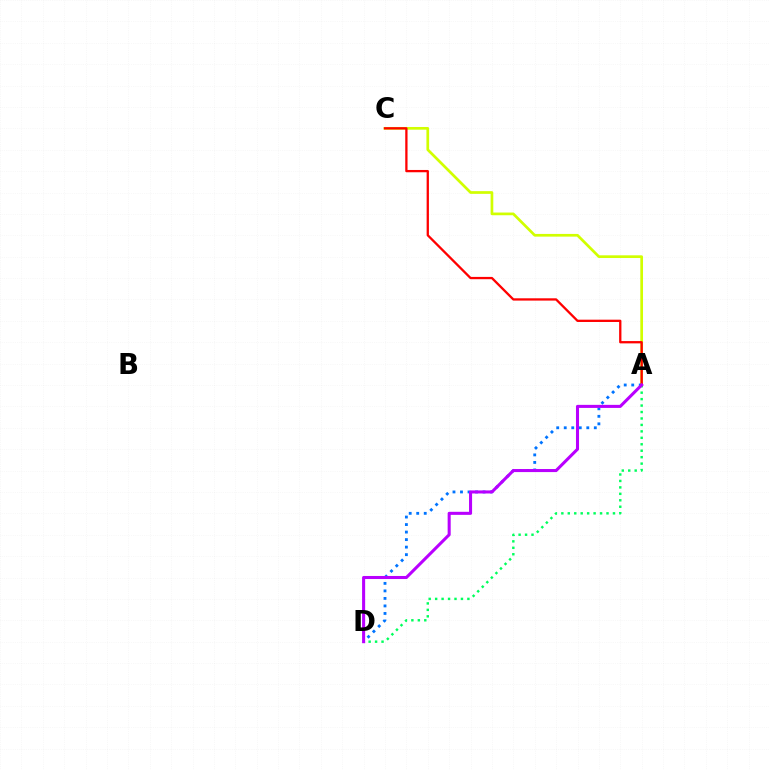{('A', 'C'): [{'color': '#d1ff00', 'line_style': 'solid', 'thickness': 1.95}, {'color': '#ff0000', 'line_style': 'solid', 'thickness': 1.65}], ('A', 'D'): [{'color': '#0074ff', 'line_style': 'dotted', 'thickness': 2.04}, {'color': '#00ff5c', 'line_style': 'dotted', 'thickness': 1.75}, {'color': '#b900ff', 'line_style': 'solid', 'thickness': 2.2}]}